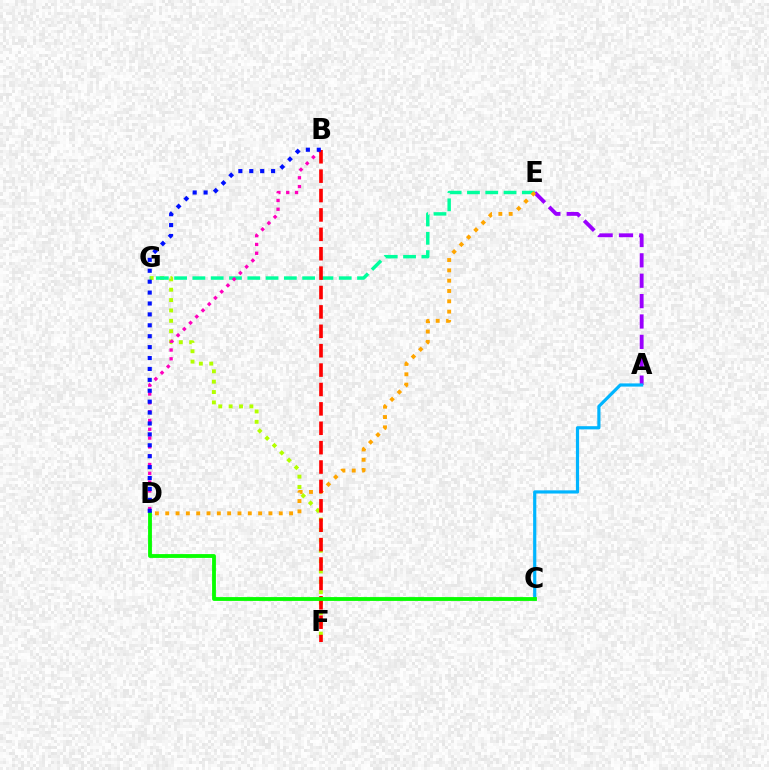{('A', 'E'): [{'color': '#9b00ff', 'line_style': 'dashed', 'thickness': 2.77}], ('F', 'G'): [{'color': '#b3ff00', 'line_style': 'dotted', 'thickness': 2.82}], ('A', 'C'): [{'color': '#00b5ff', 'line_style': 'solid', 'thickness': 2.29}], ('E', 'G'): [{'color': '#00ff9d', 'line_style': 'dashed', 'thickness': 2.49}], ('B', 'D'): [{'color': '#ff00bd', 'line_style': 'dotted', 'thickness': 2.39}, {'color': '#0010ff', 'line_style': 'dotted', 'thickness': 2.96}], ('D', 'E'): [{'color': '#ffa500', 'line_style': 'dotted', 'thickness': 2.8}], ('B', 'F'): [{'color': '#ff0000', 'line_style': 'dashed', 'thickness': 2.63}], ('C', 'D'): [{'color': '#08ff00', 'line_style': 'solid', 'thickness': 2.76}]}